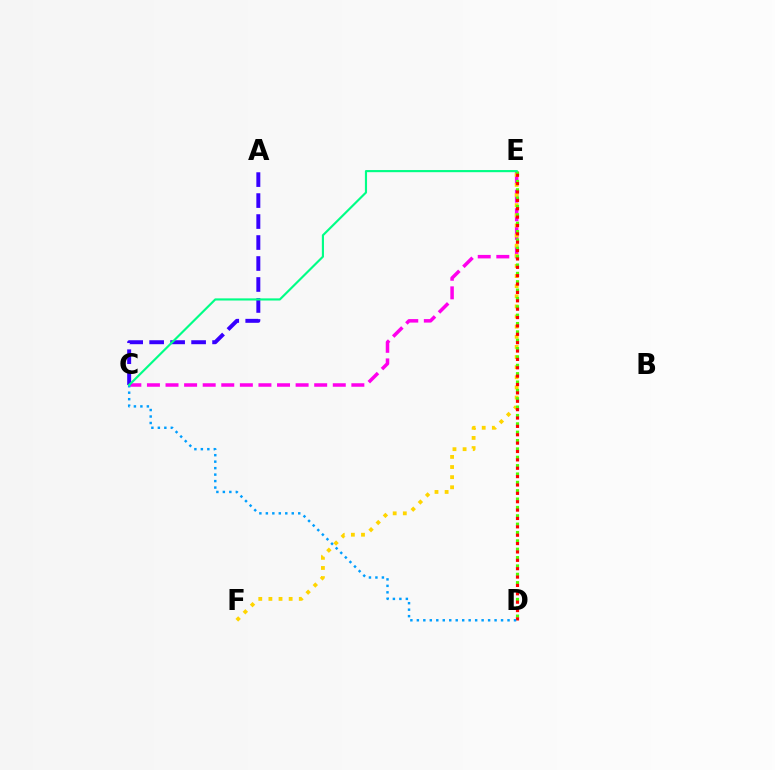{('C', 'E'): [{'color': '#ff00ed', 'line_style': 'dashed', 'thickness': 2.52}, {'color': '#00ff86', 'line_style': 'solid', 'thickness': 1.55}], ('E', 'F'): [{'color': '#ffd500', 'line_style': 'dotted', 'thickness': 2.75}], ('A', 'C'): [{'color': '#3700ff', 'line_style': 'dashed', 'thickness': 2.85}], ('D', 'E'): [{'color': '#4fff00', 'line_style': 'dotted', 'thickness': 2.27}, {'color': '#ff0000', 'line_style': 'dotted', 'thickness': 2.27}], ('C', 'D'): [{'color': '#009eff', 'line_style': 'dotted', 'thickness': 1.76}]}